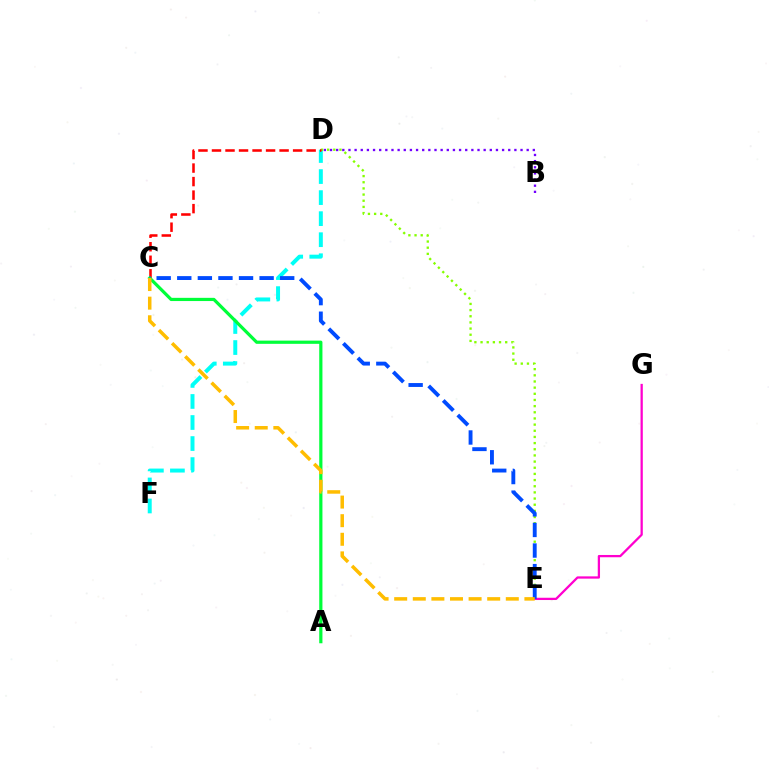{('D', 'F'): [{'color': '#00fff6', 'line_style': 'dashed', 'thickness': 2.86}], ('D', 'E'): [{'color': '#84ff00', 'line_style': 'dotted', 'thickness': 1.67}], ('C', 'D'): [{'color': '#ff0000', 'line_style': 'dashed', 'thickness': 1.84}], ('A', 'C'): [{'color': '#00ff39', 'line_style': 'solid', 'thickness': 2.31}], ('B', 'D'): [{'color': '#7200ff', 'line_style': 'dotted', 'thickness': 1.67}], ('E', 'G'): [{'color': '#ff00cf', 'line_style': 'solid', 'thickness': 1.64}], ('C', 'E'): [{'color': '#004bff', 'line_style': 'dashed', 'thickness': 2.8}, {'color': '#ffbd00', 'line_style': 'dashed', 'thickness': 2.53}]}